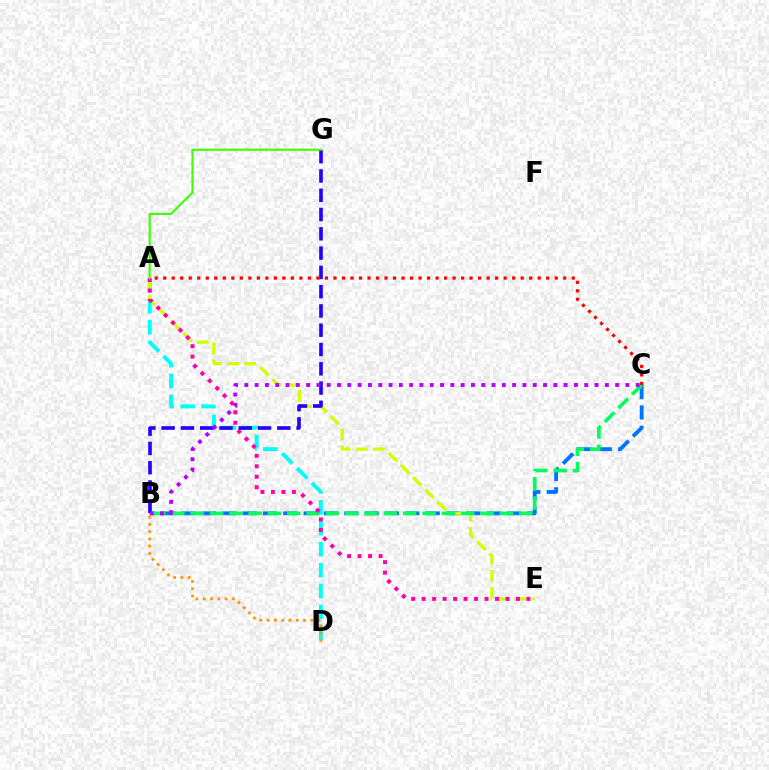{('A', 'D'): [{'color': '#00fff6', 'line_style': 'dashed', 'thickness': 2.84}], ('B', 'C'): [{'color': '#0074ff', 'line_style': 'dashed', 'thickness': 2.76}, {'color': '#00ff5c', 'line_style': 'dashed', 'thickness': 2.62}, {'color': '#b900ff', 'line_style': 'dotted', 'thickness': 2.8}], ('A', 'E'): [{'color': '#d1ff00', 'line_style': 'dashed', 'thickness': 2.34}, {'color': '#ff00ac', 'line_style': 'dotted', 'thickness': 2.85}], ('B', 'G'): [{'color': '#2500ff', 'line_style': 'dashed', 'thickness': 2.62}], ('A', 'C'): [{'color': '#ff0000', 'line_style': 'dotted', 'thickness': 2.31}], ('A', 'G'): [{'color': '#3dff00', 'line_style': 'solid', 'thickness': 1.55}], ('B', 'D'): [{'color': '#ff9400', 'line_style': 'dotted', 'thickness': 1.98}]}